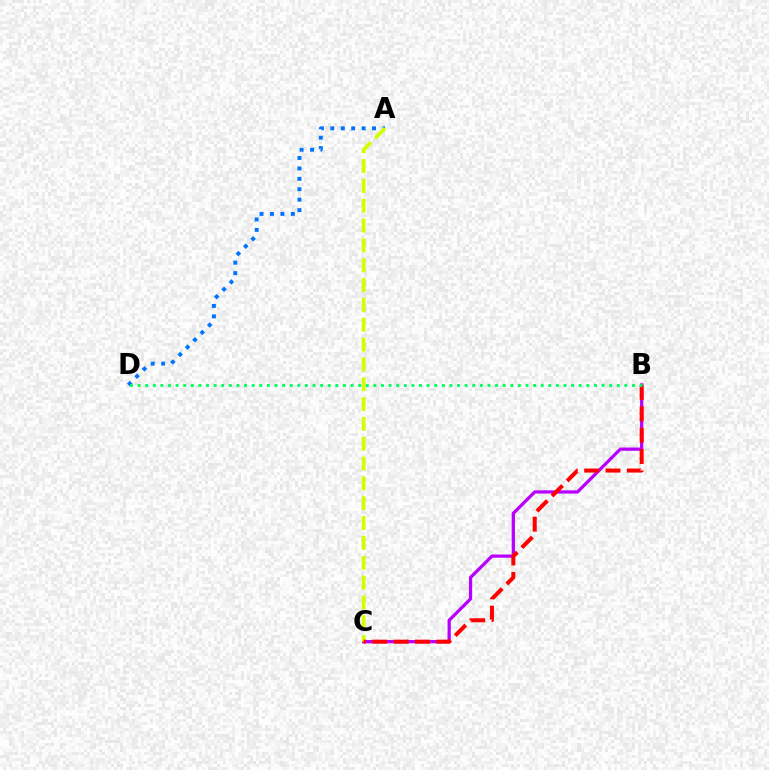{('A', 'D'): [{'color': '#0074ff', 'line_style': 'dotted', 'thickness': 2.83}], ('B', 'C'): [{'color': '#b900ff', 'line_style': 'solid', 'thickness': 2.34}, {'color': '#ff0000', 'line_style': 'dashed', 'thickness': 2.9}], ('A', 'C'): [{'color': '#d1ff00', 'line_style': 'dashed', 'thickness': 2.69}], ('B', 'D'): [{'color': '#00ff5c', 'line_style': 'dotted', 'thickness': 2.07}]}